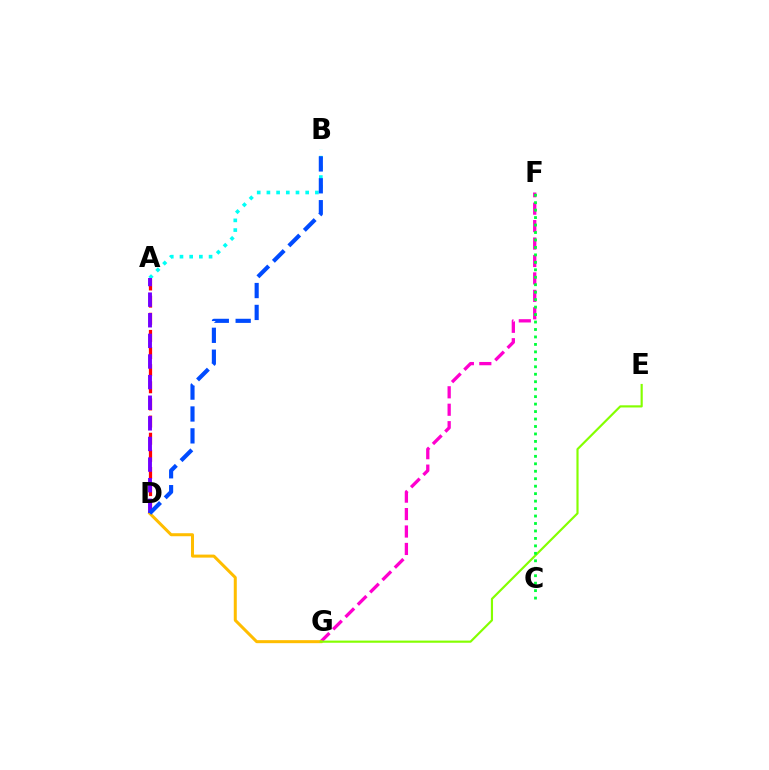{('A', 'B'): [{'color': '#00fff6', 'line_style': 'dotted', 'thickness': 2.63}], ('F', 'G'): [{'color': '#ff00cf', 'line_style': 'dashed', 'thickness': 2.37}], ('A', 'D'): [{'color': '#ff0000', 'line_style': 'dashed', 'thickness': 2.33}, {'color': '#7200ff', 'line_style': 'dashed', 'thickness': 2.8}], ('D', 'G'): [{'color': '#ffbd00', 'line_style': 'solid', 'thickness': 2.17}], ('E', 'G'): [{'color': '#84ff00', 'line_style': 'solid', 'thickness': 1.56}], ('B', 'D'): [{'color': '#004bff', 'line_style': 'dashed', 'thickness': 2.97}], ('C', 'F'): [{'color': '#00ff39', 'line_style': 'dotted', 'thickness': 2.03}]}